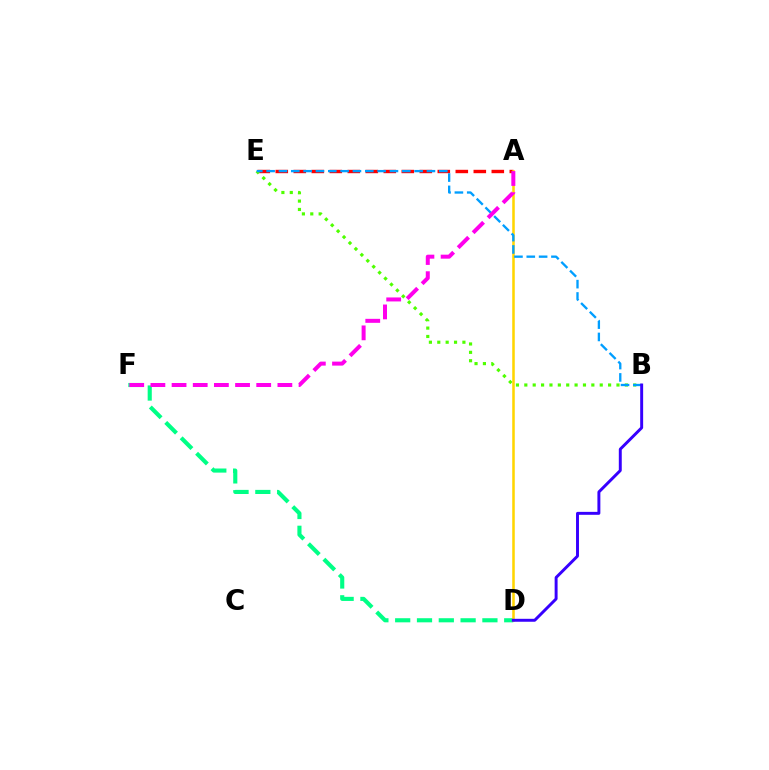{('D', 'F'): [{'color': '#00ff86', 'line_style': 'dashed', 'thickness': 2.96}], ('A', 'E'): [{'color': '#ff0000', 'line_style': 'dashed', 'thickness': 2.45}], ('B', 'E'): [{'color': '#4fff00', 'line_style': 'dotted', 'thickness': 2.28}, {'color': '#009eff', 'line_style': 'dashed', 'thickness': 1.68}], ('A', 'D'): [{'color': '#ffd500', 'line_style': 'solid', 'thickness': 1.83}], ('B', 'D'): [{'color': '#3700ff', 'line_style': 'solid', 'thickness': 2.12}], ('A', 'F'): [{'color': '#ff00ed', 'line_style': 'dashed', 'thickness': 2.88}]}